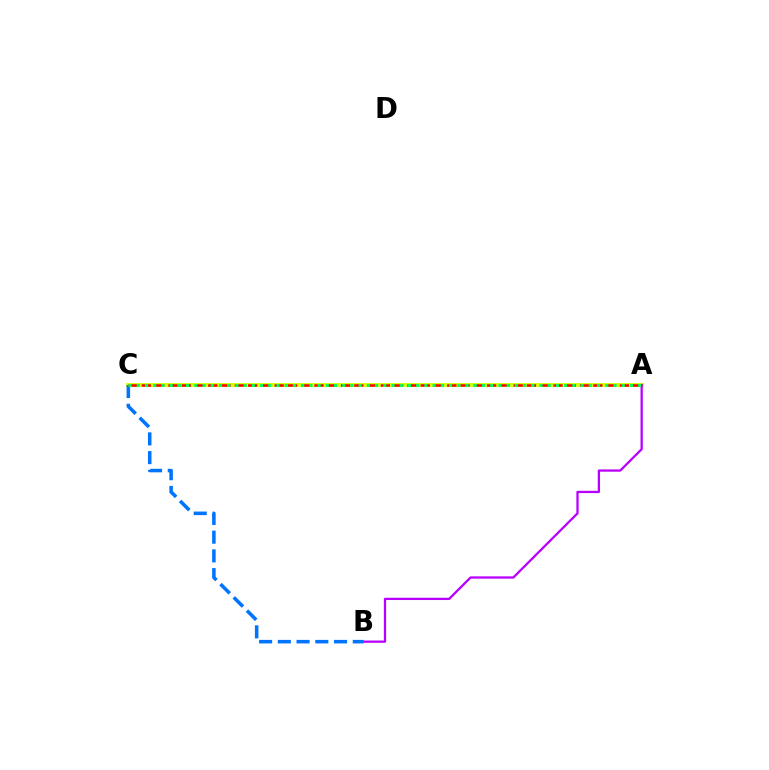{('A', 'C'): [{'color': '#d1ff00', 'line_style': 'solid', 'thickness': 2.78}, {'color': '#ff0000', 'line_style': 'dashed', 'thickness': 1.8}, {'color': '#00ff5c', 'line_style': 'dotted', 'thickness': 2.23}], ('A', 'B'): [{'color': '#b900ff', 'line_style': 'solid', 'thickness': 1.64}], ('B', 'C'): [{'color': '#0074ff', 'line_style': 'dashed', 'thickness': 2.55}]}